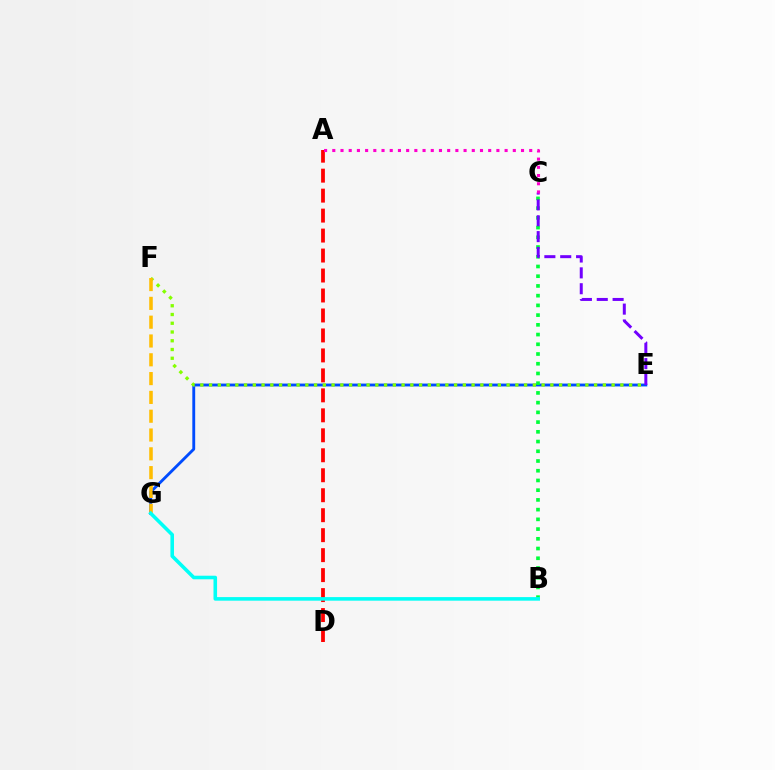{('E', 'G'): [{'color': '#004bff', 'line_style': 'solid', 'thickness': 2.06}], ('B', 'C'): [{'color': '#00ff39', 'line_style': 'dotted', 'thickness': 2.64}], ('E', 'F'): [{'color': '#84ff00', 'line_style': 'dotted', 'thickness': 2.38}], ('C', 'E'): [{'color': '#7200ff', 'line_style': 'dashed', 'thickness': 2.15}], ('F', 'G'): [{'color': '#ffbd00', 'line_style': 'dashed', 'thickness': 2.55}], ('A', 'D'): [{'color': '#ff0000', 'line_style': 'dashed', 'thickness': 2.71}], ('B', 'G'): [{'color': '#00fff6', 'line_style': 'solid', 'thickness': 2.57}], ('A', 'C'): [{'color': '#ff00cf', 'line_style': 'dotted', 'thickness': 2.23}]}